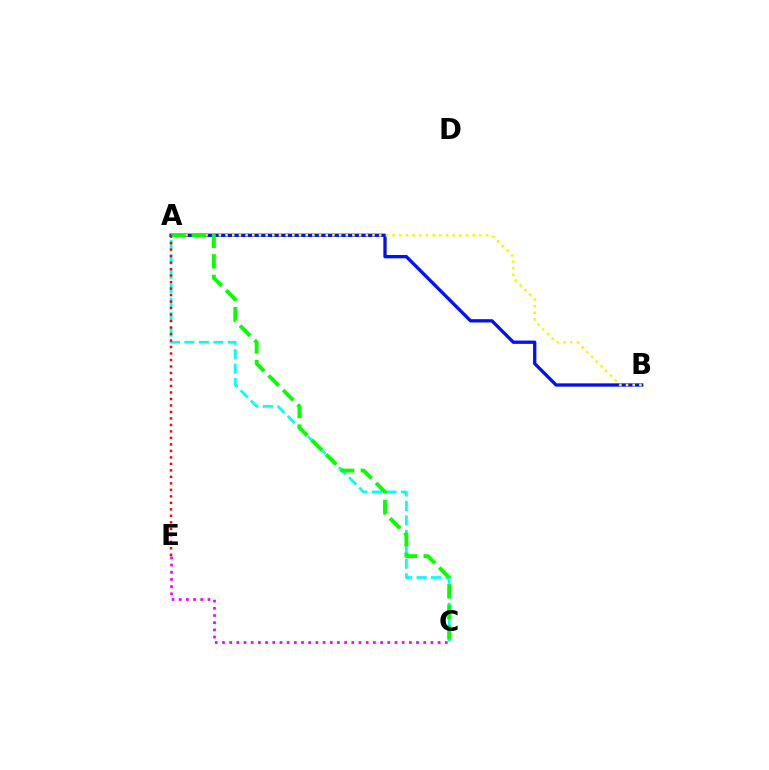{('A', 'B'): [{'color': '#0010ff', 'line_style': 'solid', 'thickness': 2.38}, {'color': '#fcf500', 'line_style': 'dotted', 'thickness': 1.81}], ('A', 'C'): [{'color': '#00fff6', 'line_style': 'dashed', 'thickness': 1.96}, {'color': '#08ff00', 'line_style': 'dashed', 'thickness': 2.79}], ('A', 'E'): [{'color': '#ff0000', 'line_style': 'dotted', 'thickness': 1.76}], ('C', 'E'): [{'color': '#ee00ff', 'line_style': 'dotted', 'thickness': 1.95}]}